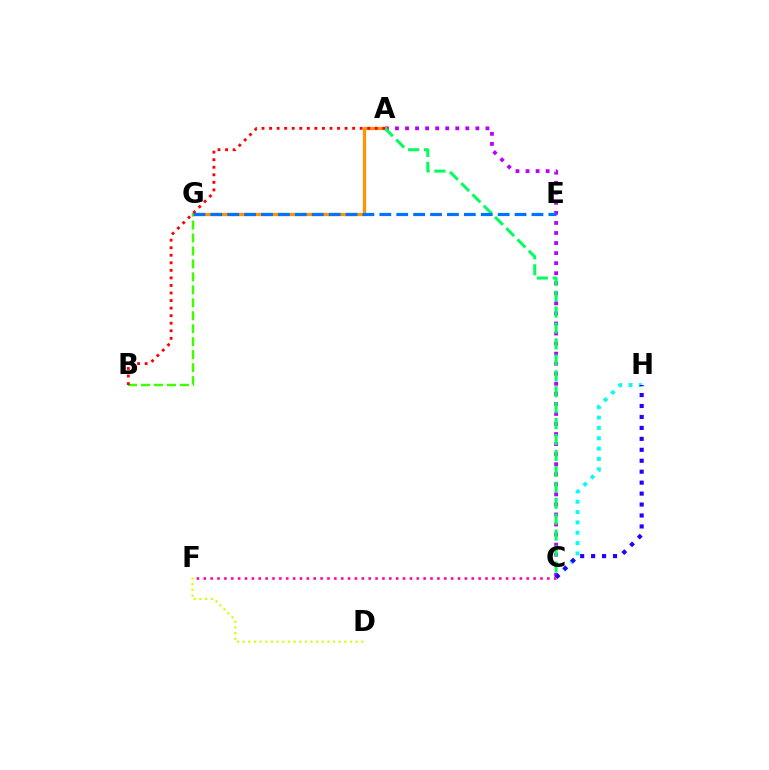{('C', 'F'): [{'color': '#ff00ac', 'line_style': 'dotted', 'thickness': 1.87}], ('C', 'H'): [{'color': '#00fff6', 'line_style': 'dotted', 'thickness': 2.81}, {'color': '#2500ff', 'line_style': 'dotted', 'thickness': 2.97}], ('A', 'C'): [{'color': '#b900ff', 'line_style': 'dotted', 'thickness': 2.73}, {'color': '#00ff5c', 'line_style': 'dashed', 'thickness': 2.16}], ('A', 'G'): [{'color': '#ff9400', 'line_style': 'solid', 'thickness': 2.35}], ('B', 'G'): [{'color': '#3dff00', 'line_style': 'dashed', 'thickness': 1.76}], ('A', 'B'): [{'color': '#ff0000', 'line_style': 'dotted', 'thickness': 2.05}], ('D', 'F'): [{'color': '#d1ff00', 'line_style': 'dotted', 'thickness': 1.54}], ('E', 'G'): [{'color': '#0074ff', 'line_style': 'dashed', 'thickness': 2.3}]}